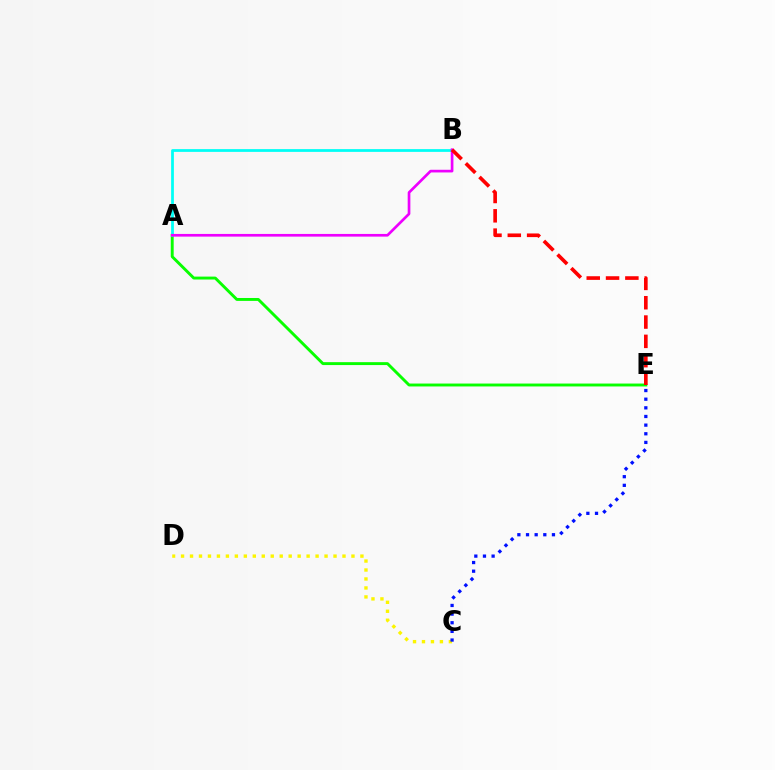{('C', 'D'): [{'color': '#fcf500', 'line_style': 'dotted', 'thickness': 2.44}], ('A', 'E'): [{'color': '#08ff00', 'line_style': 'solid', 'thickness': 2.1}], ('A', 'B'): [{'color': '#00fff6', 'line_style': 'solid', 'thickness': 1.99}, {'color': '#ee00ff', 'line_style': 'solid', 'thickness': 1.93}], ('C', 'E'): [{'color': '#0010ff', 'line_style': 'dotted', 'thickness': 2.35}], ('B', 'E'): [{'color': '#ff0000', 'line_style': 'dashed', 'thickness': 2.62}]}